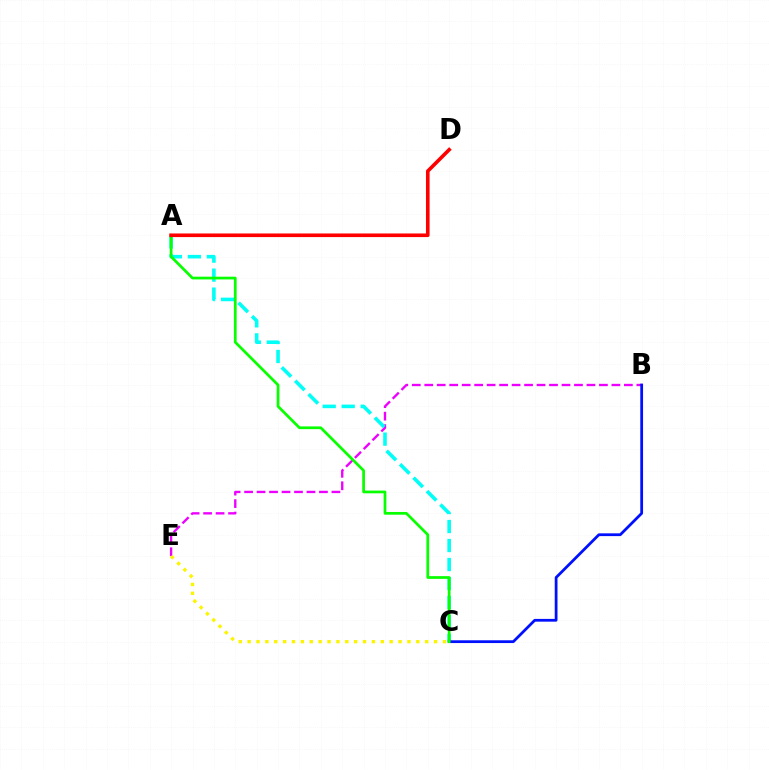{('B', 'E'): [{'color': '#ee00ff', 'line_style': 'dashed', 'thickness': 1.69}], ('A', 'C'): [{'color': '#00fff6', 'line_style': 'dashed', 'thickness': 2.58}, {'color': '#08ff00', 'line_style': 'solid', 'thickness': 1.97}], ('B', 'C'): [{'color': '#0010ff', 'line_style': 'solid', 'thickness': 1.99}], ('C', 'E'): [{'color': '#fcf500', 'line_style': 'dotted', 'thickness': 2.41}], ('A', 'D'): [{'color': '#ff0000', 'line_style': 'solid', 'thickness': 2.61}]}